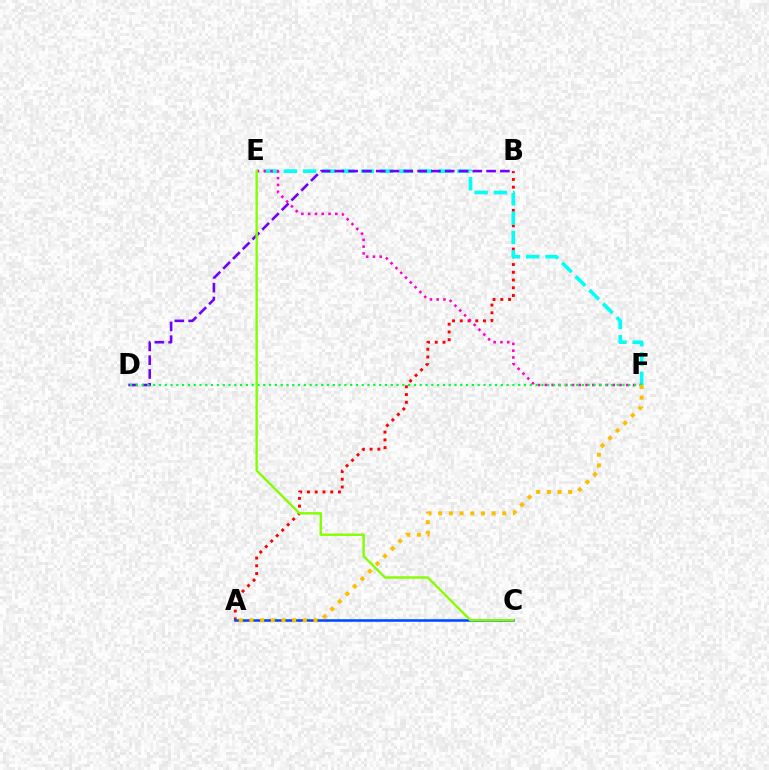{('A', 'B'): [{'color': '#ff0000', 'line_style': 'dotted', 'thickness': 2.1}], ('E', 'F'): [{'color': '#00fff6', 'line_style': 'dashed', 'thickness': 2.62}, {'color': '#ff00cf', 'line_style': 'dotted', 'thickness': 1.84}], ('A', 'C'): [{'color': '#004bff', 'line_style': 'solid', 'thickness': 1.86}], ('B', 'D'): [{'color': '#7200ff', 'line_style': 'dashed', 'thickness': 1.87}], ('D', 'F'): [{'color': '#00ff39', 'line_style': 'dotted', 'thickness': 1.57}], ('A', 'F'): [{'color': '#ffbd00', 'line_style': 'dotted', 'thickness': 2.9}], ('C', 'E'): [{'color': '#84ff00', 'line_style': 'solid', 'thickness': 1.73}]}